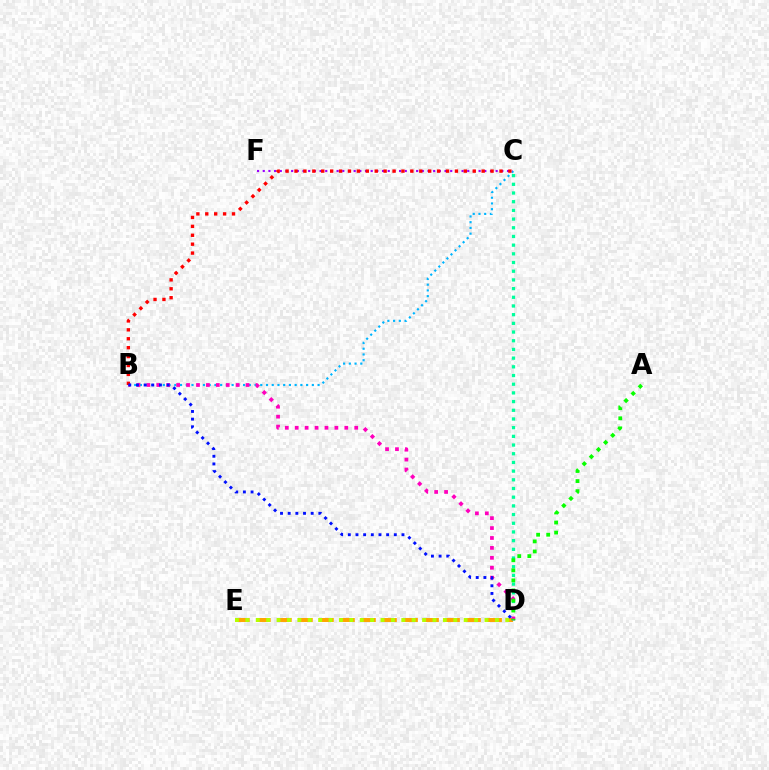{('B', 'C'): [{'color': '#00b5ff', 'line_style': 'dotted', 'thickness': 1.56}, {'color': '#ff0000', 'line_style': 'dotted', 'thickness': 2.42}], ('C', 'F'): [{'color': '#9b00ff', 'line_style': 'dotted', 'thickness': 1.54}], ('D', 'E'): [{'color': '#ffa500', 'line_style': 'dashed', 'thickness': 2.86}, {'color': '#b3ff00', 'line_style': 'dotted', 'thickness': 2.82}], ('C', 'D'): [{'color': '#00ff9d', 'line_style': 'dotted', 'thickness': 2.36}], ('B', 'D'): [{'color': '#ff00bd', 'line_style': 'dotted', 'thickness': 2.7}, {'color': '#0010ff', 'line_style': 'dotted', 'thickness': 2.08}], ('A', 'D'): [{'color': '#08ff00', 'line_style': 'dotted', 'thickness': 2.73}]}